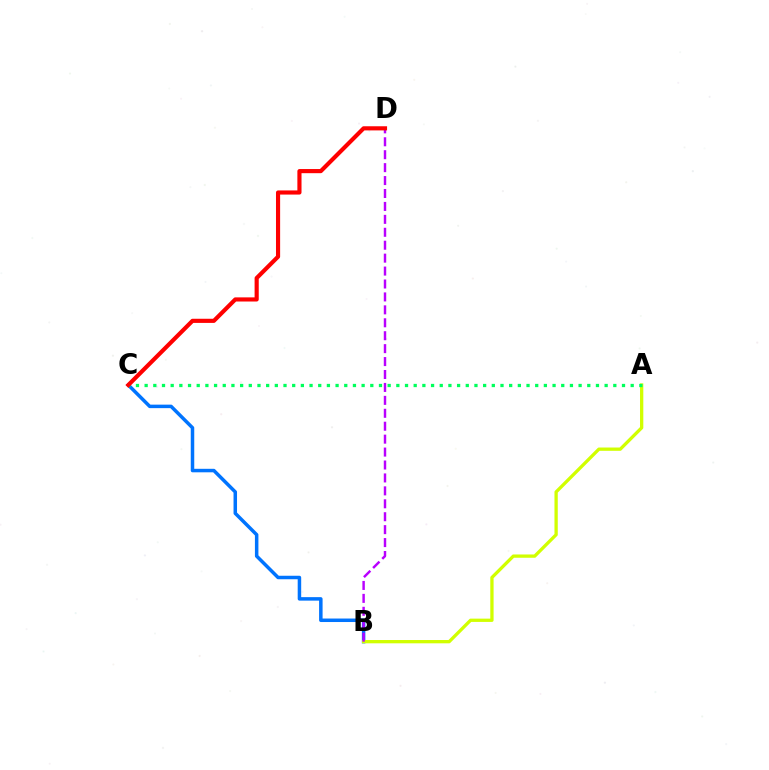{('B', 'C'): [{'color': '#0074ff', 'line_style': 'solid', 'thickness': 2.52}], ('A', 'B'): [{'color': '#d1ff00', 'line_style': 'solid', 'thickness': 2.37}], ('B', 'D'): [{'color': '#b900ff', 'line_style': 'dashed', 'thickness': 1.76}], ('A', 'C'): [{'color': '#00ff5c', 'line_style': 'dotted', 'thickness': 2.36}], ('C', 'D'): [{'color': '#ff0000', 'line_style': 'solid', 'thickness': 2.98}]}